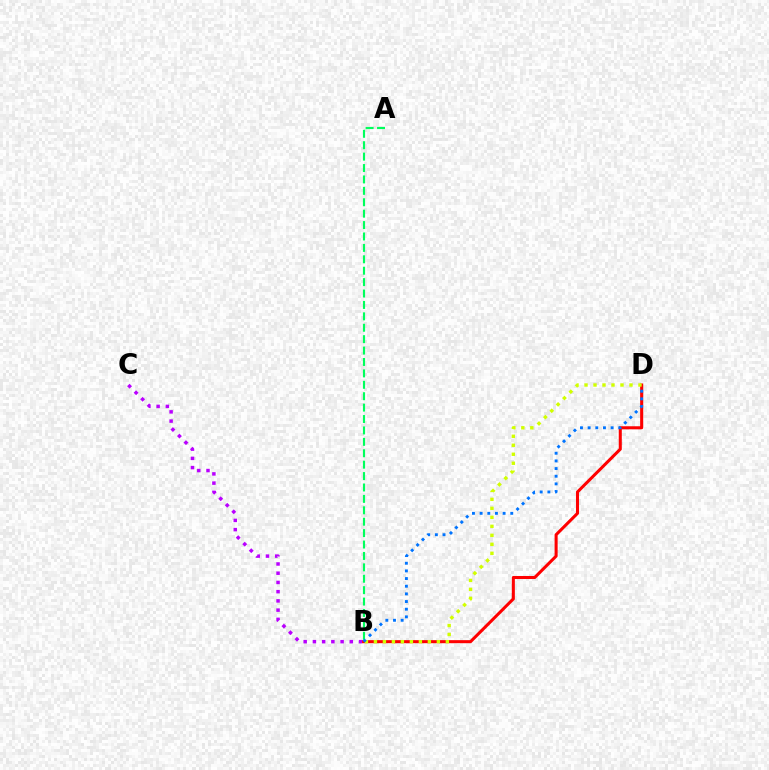{('B', 'C'): [{'color': '#b900ff', 'line_style': 'dotted', 'thickness': 2.51}], ('B', 'D'): [{'color': '#ff0000', 'line_style': 'solid', 'thickness': 2.19}, {'color': '#d1ff00', 'line_style': 'dotted', 'thickness': 2.44}, {'color': '#0074ff', 'line_style': 'dotted', 'thickness': 2.08}], ('A', 'B'): [{'color': '#00ff5c', 'line_style': 'dashed', 'thickness': 1.55}]}